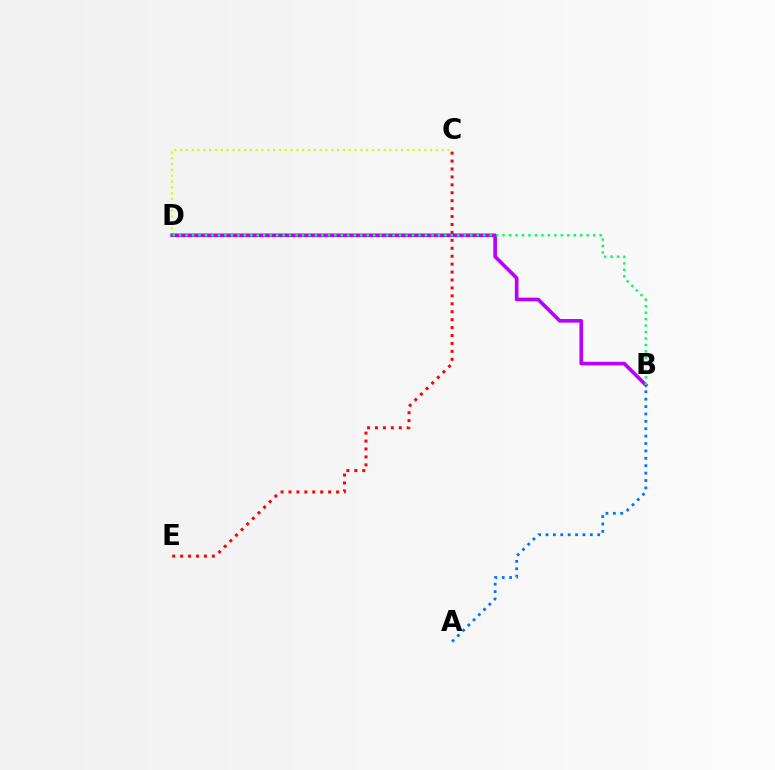{('C', 'D'): [{'color': '#d1ff00', 'line_style': 'dotted', 'thickness': 1.58}], ('B', 'D'): [{'color': '#b900ff', 'line_style': 'solid', 'thickness': 2.62}, {'color': '#00ff5c', 'line_style': 'dotted', 'thickness': 1.76}], ('A', 'B'): [{'color': '#0074ff', 'line_style': 'dotted', 'thickness': 2.01}], ('C', 'E'): [{'color': '#ff0000', 'line_style': 'dotted', 'thickness': 2.15}]}